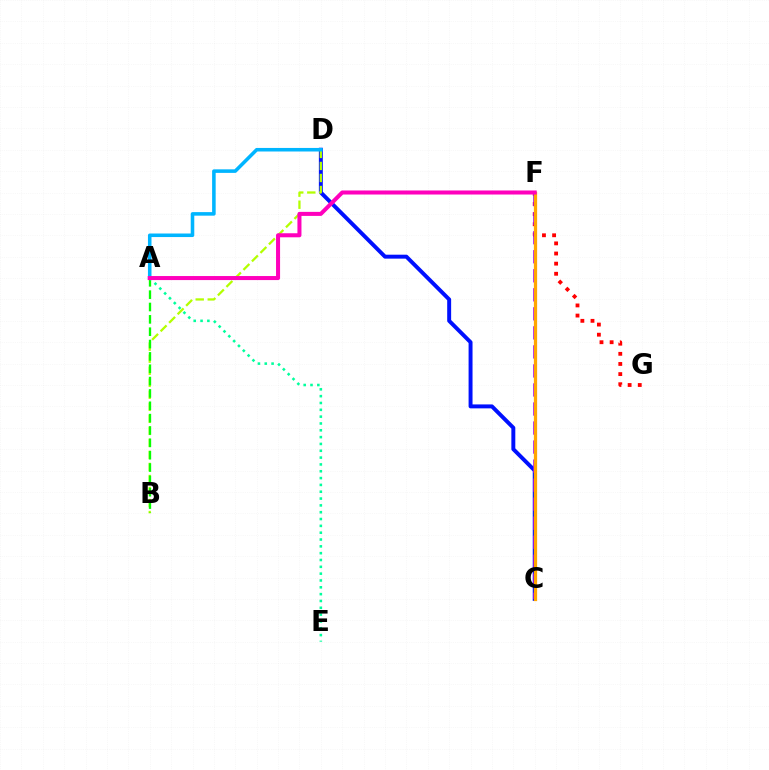{('F', 'G'): [{'color': '#ff0000', 'line_style': 'dotted', 'thickness': 2.75}], ('C', 'D'): [{'color': '#0010ff', 'line_style': 'solid', 'thickness': 2.84}], ('B', 'D'): [{'color': '#b3ff00', 'line_style': 'dashed', 'thickness': 1.63}], ('A', 'B'): [{'color': '#08ff00', 'line_style': 'dashed', 'thickness': 1.68}], ('C', 'F'): [{'color': '#9b00ff', 'line_style': 'dashed', 'thickness': 2.59}, {'color': '#ffa500', 'line_style': 'solid', 'thickness': 2.35}], ('A', 'E'): [{'color': '#00ff9d', 'line_style': 'dotted', 'thickness': 1.85}], ('A', 'D'): [{'color': '#00b5ff', 'line_style': 'solid', 'thickness': 2.56}], ('A', 'F'): [{'color': '#ff00bd', 'line_style': 'solid', 'thickness': 2.91}]}